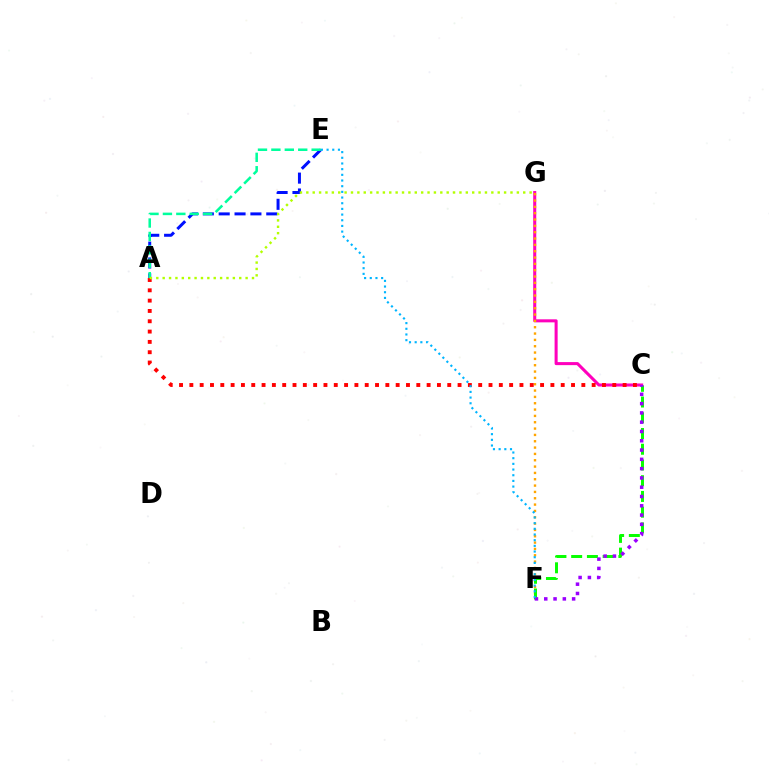{('C', 'G'): [{'color': '#ff00bd', 'line_style': 'solid', 'thickness': 2.19}], ('A', 'E'): [{'color': '#0010ff', 'line_style': 'dashed', 'thickness': 2.15}, {'color': '#00ff9d', 'line_style': 'dashed', 'thickness': 1.82}], ('F', 'G'): [{'color': '#ffa500', 'line_style': 'dotted', 'thickness': 1.72}], ('C', 'F'): [{'color': '#08ff00', 'line_style': 'dashed', 'thickness': 2.14}, {'color': '#9b00ff', 'line_style': 'dotted', 'thickness': 2.52}], ('A', 'C'): [{'color': '#ff0000', 'line_style': 'dotted', 'thickness': 2.8}], ('A', 'G'): [{'color': '#b3ff00', 'line_style': 'dotted', 'thickness': 1.73}], ('E', 'F'): [{'color': '#00b5ff', 'line_style': 'dotted', 'thickness': 1.54}]}